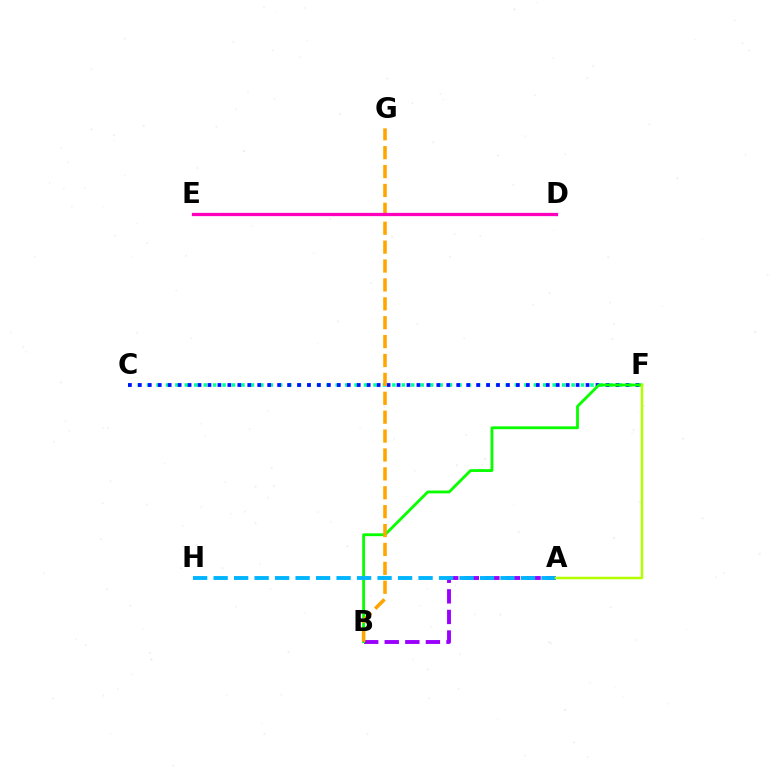{('C', 'F'): [{'color': '#00ff9d', 'line_style': 'dotted', 'thickness': 2.56}, {'color': '#0010ff', 'line_style': 'dotted', 'thickness': 2.7}], ('A', 'B'): [{'color': '#9b00ff', 'line_style': 'dashed', 'thickness': 2.8}], ('D', 'E'): [{'color': '#ff0000', 'line_style': 'dashed', 'thickness': 1.96}, {'color': '#ff00bd', 'line_style': 'solid', 'thickness': 2.35}], ('B', 'F'): [{'color': '#08ff00', 'line_style': 'solid', 'thickness': 2.04}], ('B', 'G'): [{'color': '#ffa500', 'line_style': 'dashed', 'thickness': 2.57}], ('A', 'H'): [{'color': '#00b5ff', 'line_style': 'dashed', 'thickness': 2.78}], ('A', 'F'): [{'color': '#b3ff00', 'line_style': 'solid', 'thickness': 1.8}]}